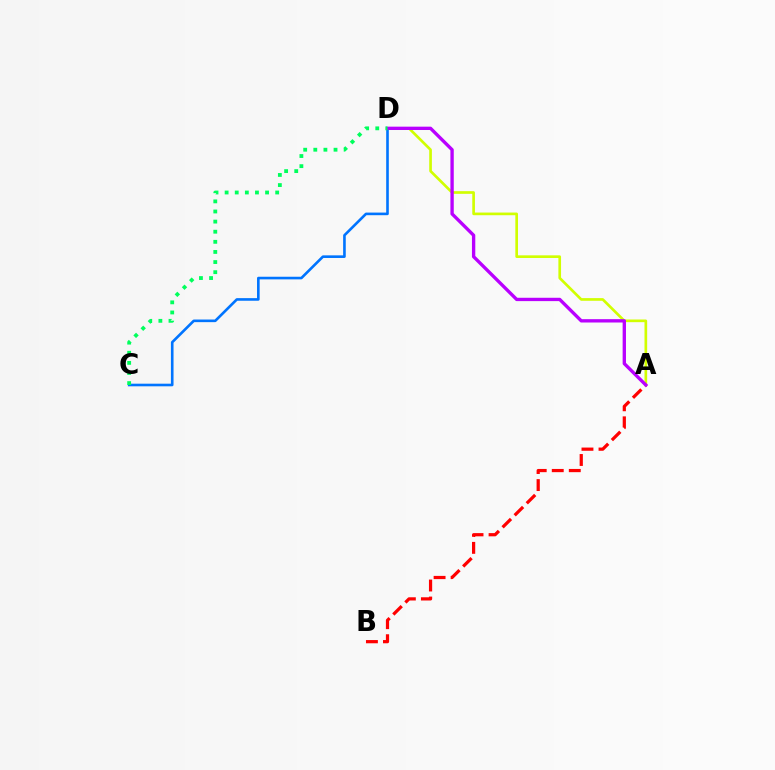{('A', 'B'): [{'color': '#ff0000', 'line_style': 'dashed', 'thickness': 2.31}], ('A', 'D'): [{'color': '#d1ff00', 'line_style': 'solid', 'thickness': 1.92}, {'color': '#b900ff', 'line_style': 'solid', 'thickness': 2.4}], ('C', 'D'): [{'color': '#0074ff', 'line_style': 'solid', 'thickness': 1.89}, {'color': '#00ff5c', 'line_style': 'dotted', 'thickness': 2.75}]}